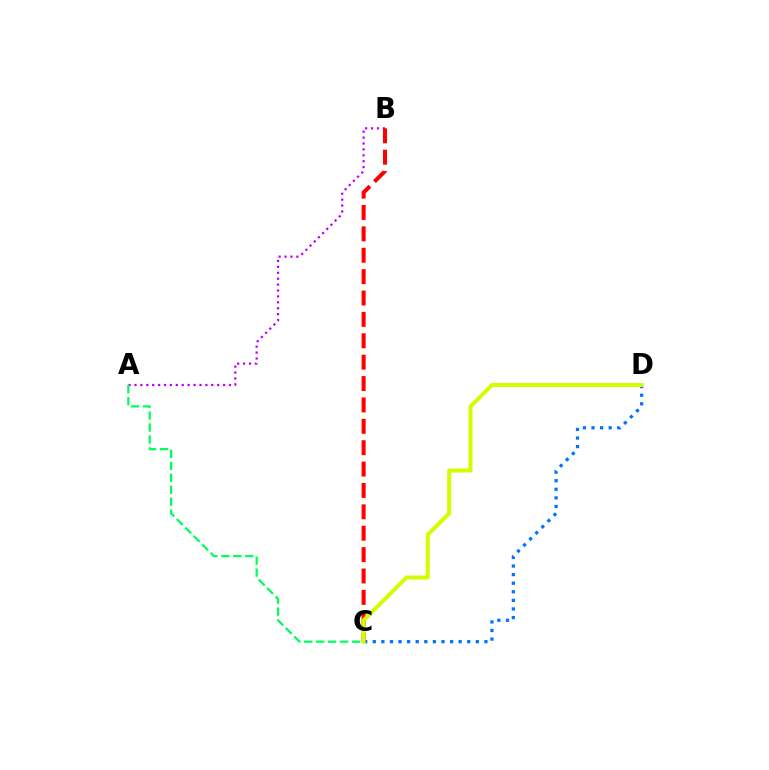{('A', 'B'): [{'color': '#b900ff', 'line_style': 'dotted', 'thickness': 1.61}], ('C', 'D'): [{'color': '#0074ff', 'line_style': 'dotted', 'thickness': 2.33}, {'color': '#d1ff00', 'line_style': 'solid', 'thickness': 2.89}], ('B', 'C'): [{'color': '#ff0000', 'line_style': 'dashed', 'thickness': 2.9}], ('A', 'C'): [{'color': '#00ff5c', 'line_style': 'dashed', 'thickness': 1.62}]}